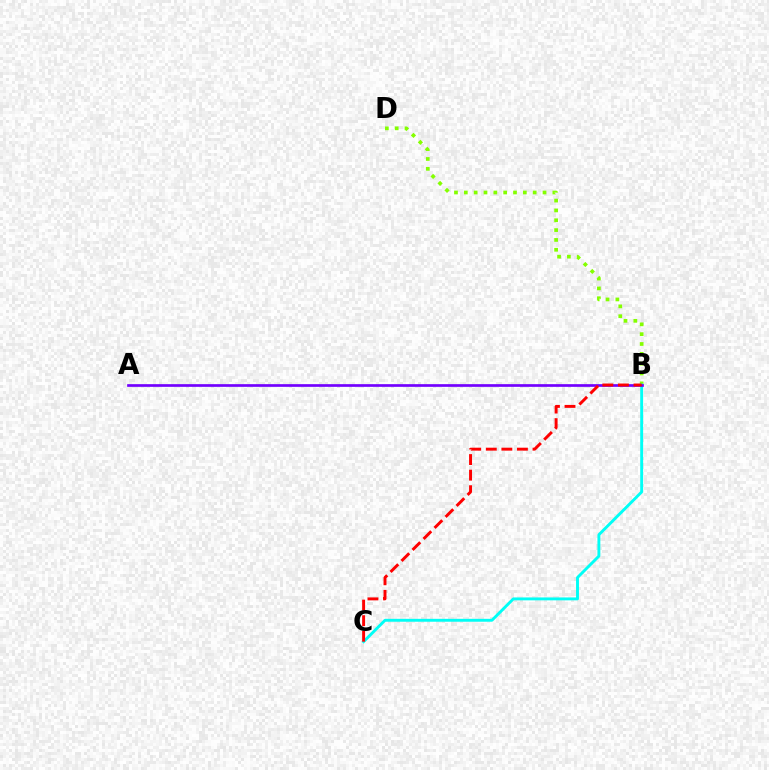{('B', 'D'): [{'color': '#84ff00', 'line_style': 'dotted', 'thickness': 2.67}], ('B', 'C'): [{'color': '#00fff6', 'line_style': 'solid', 'thickness': 2.09}, {'color': '#ff0000', 'line_style': 'dashed', 'thickness': 2.11}], ('A', 'B'): [{'color': '#7200ff', 'line_style': 'solid', 'thickness': 1.94}]}